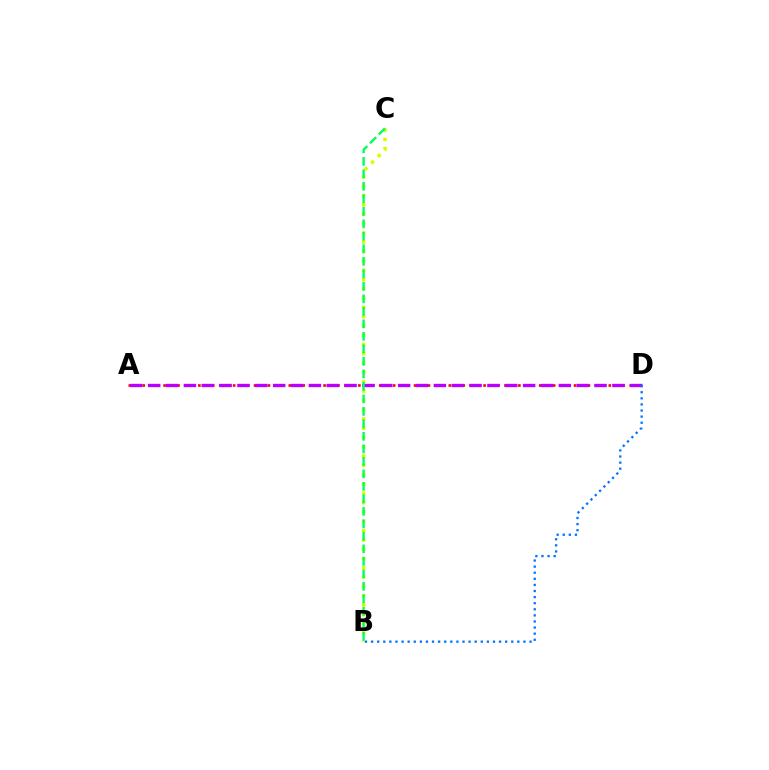{('A', 'D'): [{'color': '#ff0000', 'line_style': 'dotted', 'thickness': 1.89}, {'color': '#b900ff', 'line_style': 'dashed', 'thickness': 2.43}], ('B', 'C'): [{'color': '#d1ff00', 'line_style': 'dotted', 'thickness': 2.53}, {'color': '#00ff5c', 'line_style': 'dashed', 'thickness': 1.7}], ('B', 'D'): [{'color': '#0074ff', 'line_style': 'dotted', 'thickness': 1.66}]}